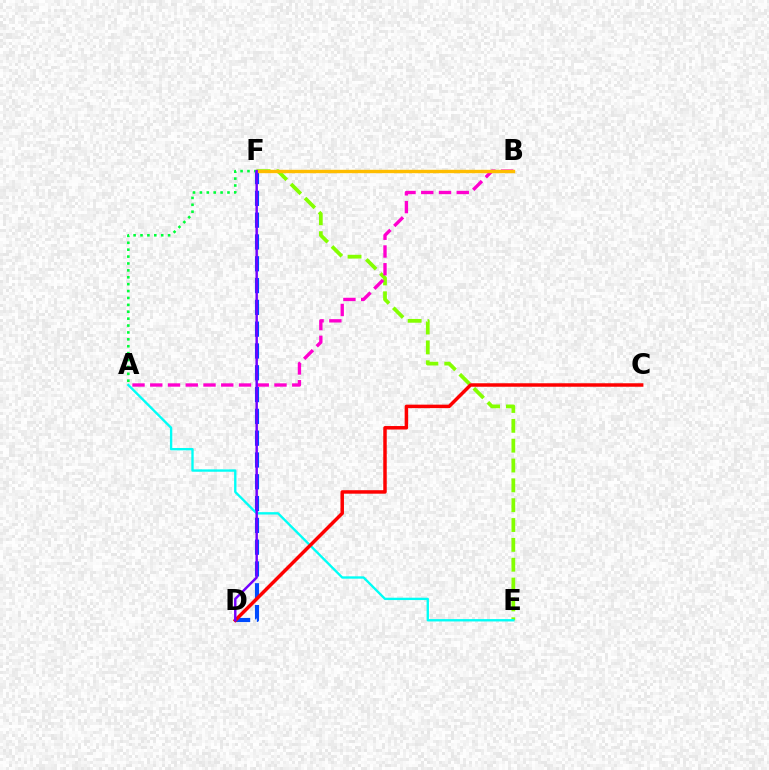{('A', 'F'): [{'color': '#00ff39', 'line_style': 'dotted', 'thickness': 1.87}], ('E', 'F'): [{'color': '#84ff00', 'line_style': 'dashed', 'thickness': 2.7}], ('A', 'B'): [{'color': '#ff00cf', 'line_style': 'dashed', 'thickness': 2.41}], ('D', 'F'): [{'color': '#004bff', 'line_style': 'dashed', 'thickness': 2.96}, {'color': '#7200ff', 'line_style': 'solid', 'thickness': 1.76}], ('B', 'F'): [{'color': '#ffbd00', 'line_style': 'solid', 'thickness': 2.45}], ('A', 'E'): [{'color': '#00fff6', 'line_style': 'solid', 'thickness': 1.69}], ('C', 'D'): [{'color': '#ff0000', 'line_style': 'solid', 'thickness': 2.51}]}